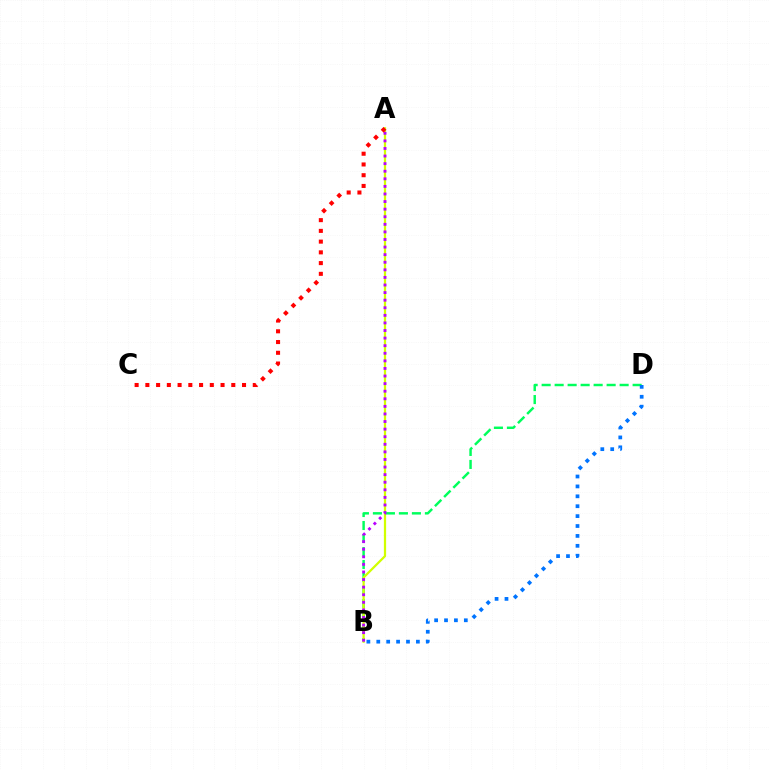{('B', 'D'): [{'color': '#00ff5c', 'line_style': 'dashed', 'thickness': 1.77}, {'color': '#0074ff', 'line_style': 'dotted', 'thickness': 2.69}], ('A', 'B'): [{'color': '#d1ff00', 'line_style': 'solid', 'thickness': 1.62}, {'color': '#b900ff', 'line_style': 'dotted', 'thickness': 2.06}], ('A', 'C'): [{'color': '#ff0000', 'line_style': 'dotted', 'thickness': 2.92}]}